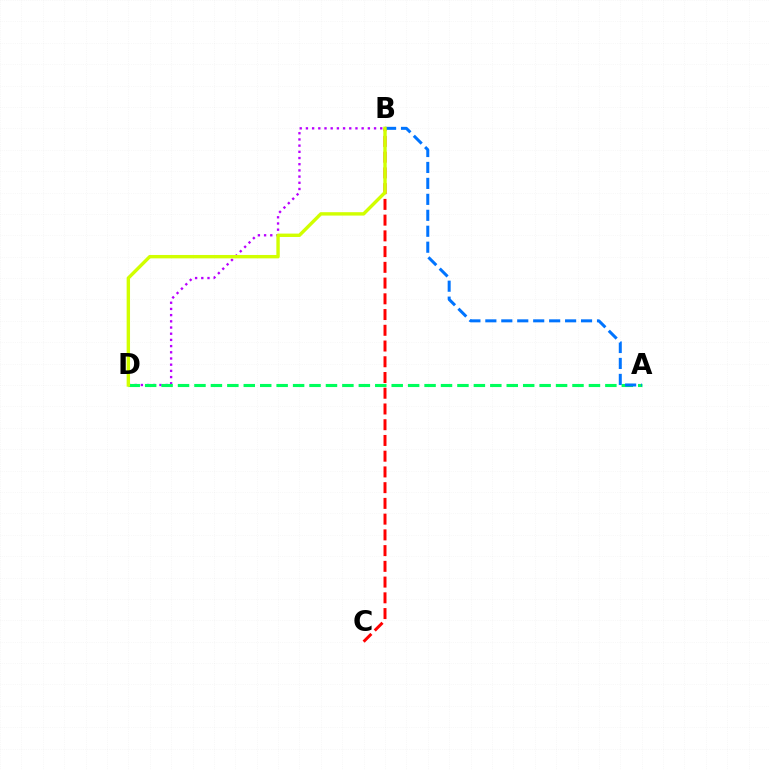{('B', 'D'): [{'color': '#b900ff', 'line_style': 'dotted', 'thickness': 1.68}, {'color': '#d1ff00', 'line_style': 'solid', 'thickness': 2.44}], ('B', 'C'): [{'color': '#ff0000', 'line_style': 'dashed', 'thickness': 2.14}], ('A', 'D'): [{'color': '#00ff5c', 'line_style': 'dashed', 'thickness': 2.23}], ('A', 'B'): [{'color': '#0074ff', 'line_style': 'dashed', 'thickness': 2.17}]}